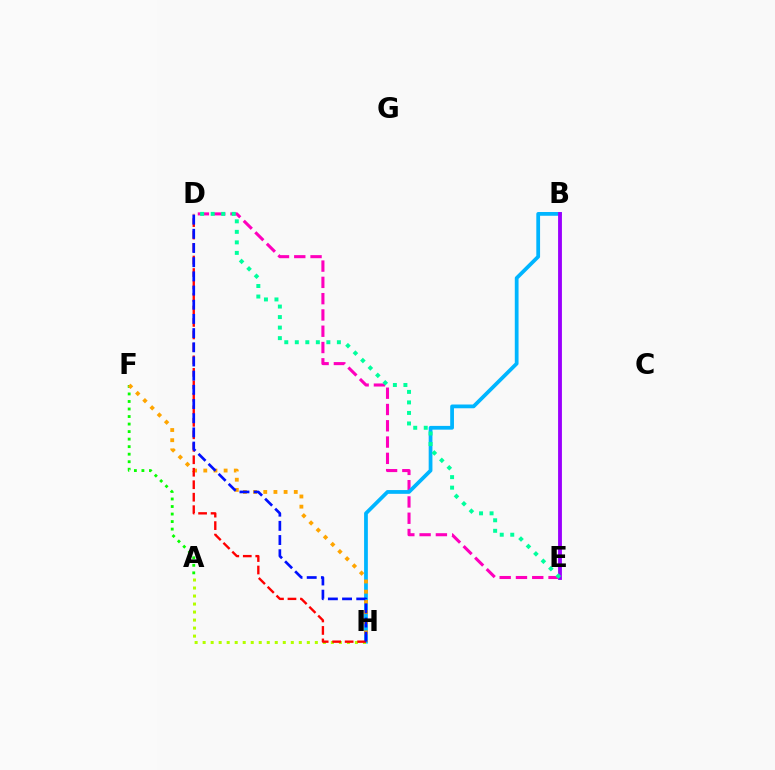{('D', 'E'): [{'color': '#ff00bd', 'line_style': 'dashed', 'thickness': 2.21}, {'color': '#00ff9d', 'line_style': 'dotted', 'thickness': 2.86}], ('A', 'F'): [{'color': '#08ff00', 'line_style': 'dotted', 'thickness': 2.05}], ('B', 'H'): [{'color': '#00b5ff', 'line_style': 'solid', 'thickness': 2.71}], ('A', 'H'): [{'color': '#b3ff00', 'line_style': 'dotted', 'thickness': 2.18}], ('F', 'H'): [{'color': '#ffa500', 'line_style': 'dotted', 'thickness': 2.76}], ('B', 'E'): [{'color': '#9b00ff', 'line_style': 'solid', 'thickness': 2.77}], ('D', 'H'): [{'color': '#ff0000', 'line_style': 'dashed', 'thickness': 1.7}, {'color': '#0010ff', 'line_style': 'dashed', 'thickness': 1.93}]}